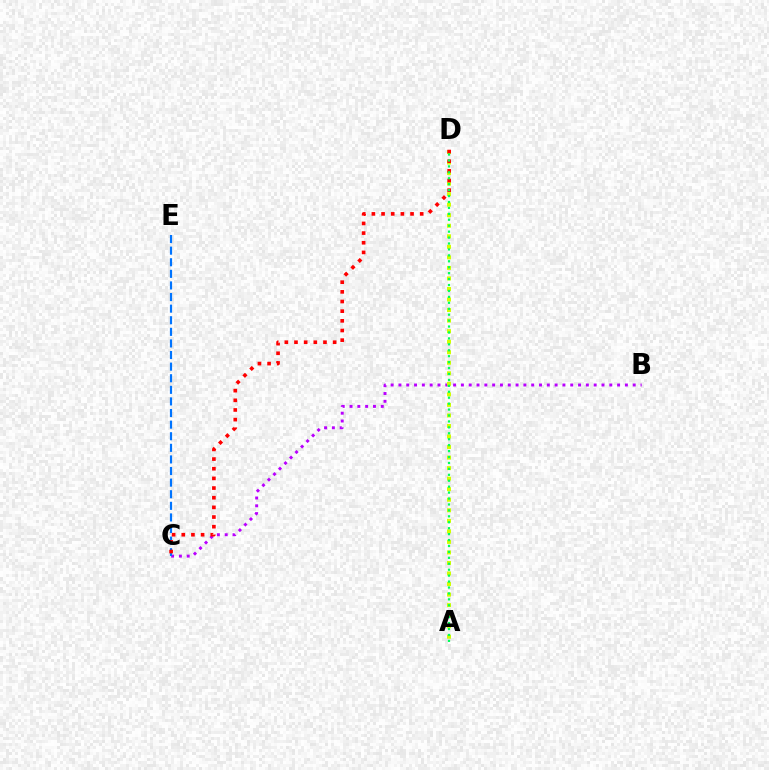{('B', 'C'): [{'color': '#b900ff', 'line_style': 'dotted', 'thickness': 2.12}], ('A', 'D'): [{'color': '#d1ff00', 'line_style': 'dotted', 'thickness': 2.86}, {'color': '#00ff5c', 'line_style': 'dotted', 'thickness': 1.61}], ('C', 'E'): [{'color': '#0074ff', 'line_style': 'dashed', 'thickness': 1.58}], ('C', 'D'): [{'color': '#ff0000', 'line_style': 'dotted', 'thickness': 2.62}]}